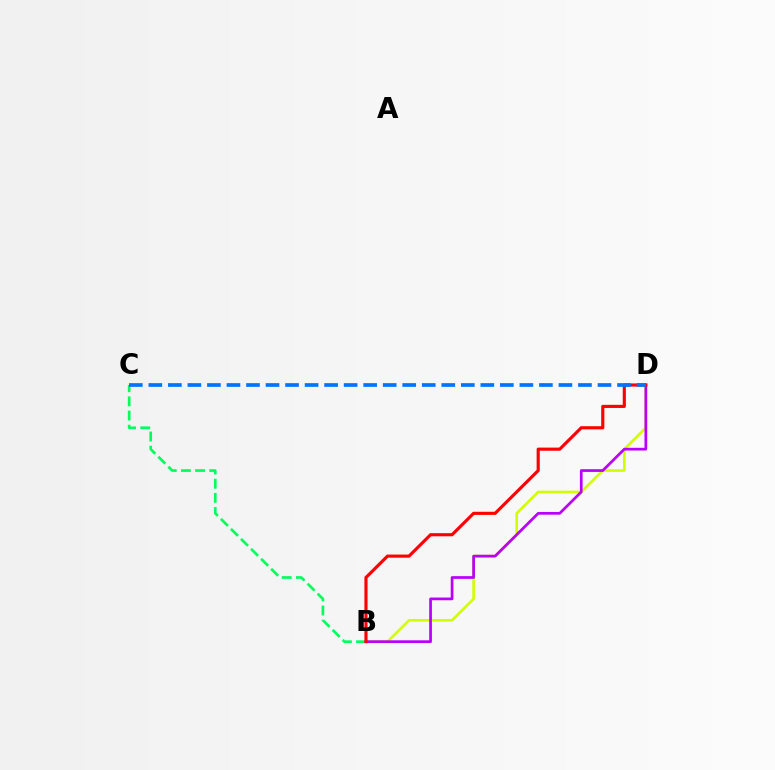{('B', 'C'): [{'color': '#00ff5c', 'line_style': 'dashed', 'thickness': 1.92}], ('B', 'D'): [{'color': '#d1ff00', 'line_style': 'solid', 'thickness': 1.87}, {'color': '#b900ff', 'line_style': 'solid', 'thickness': 1.96}, {'color': '#ff0000', 'line_style': 'solid', 'thickness': 2.25}], ('C', 'D'): [{'color': '#0074ff', 'line_style': 'dashed', 'thickness': 2.65}]}